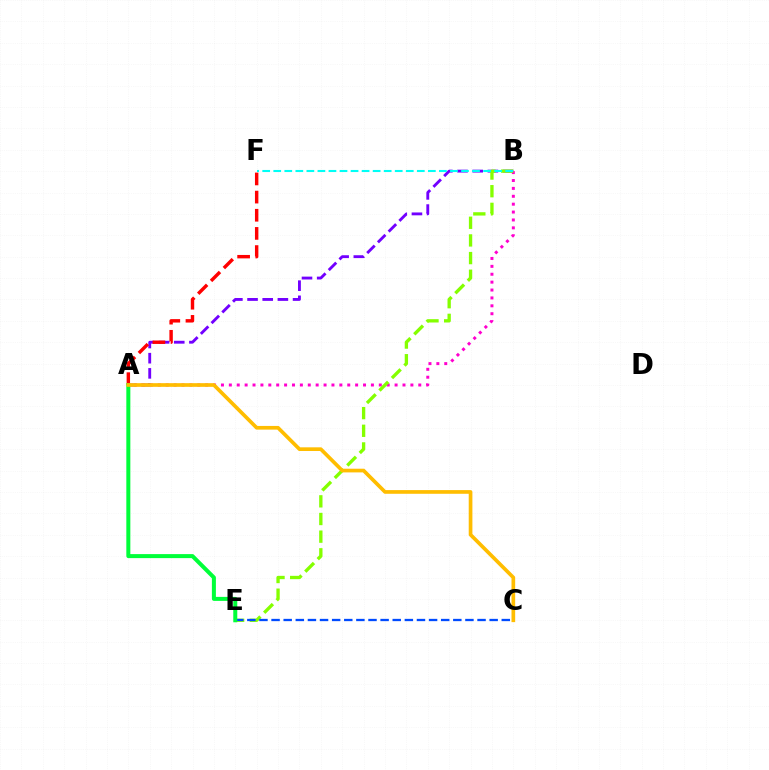{('A', 'B'): [{'color': '#7200ff', 'line_style': 'dashed', 'thickness': 2.06}, {'color': '#ff00cf', 'line_style': 'dotted', 'thickness': 2.14}], ('A', 'F'): [{'color': '#ff0000', 'line_style': 'dashed', 'thickness': 2.47}], ('B', 'E'): [{'color': '#84ff00', 'line_style': 'dashed', 'thickness': 2.4}], ('B', 'F'): [{'color': '#00fff6', 'line_style': 'dashed', 'thickness': 1.5}], ('C', 'E'): [{'color': '#004bff', 'line_style': 'dashed', 'thickness': 1.65}], ('A', 'E'): [{'color': '#00ff39', 'line_style': 'solid', 'thickness': 2.89}], ('A', 'C'): [{'color': '#ffbd00', 'line_style': 'solid', 'thickness': 2.65}]}